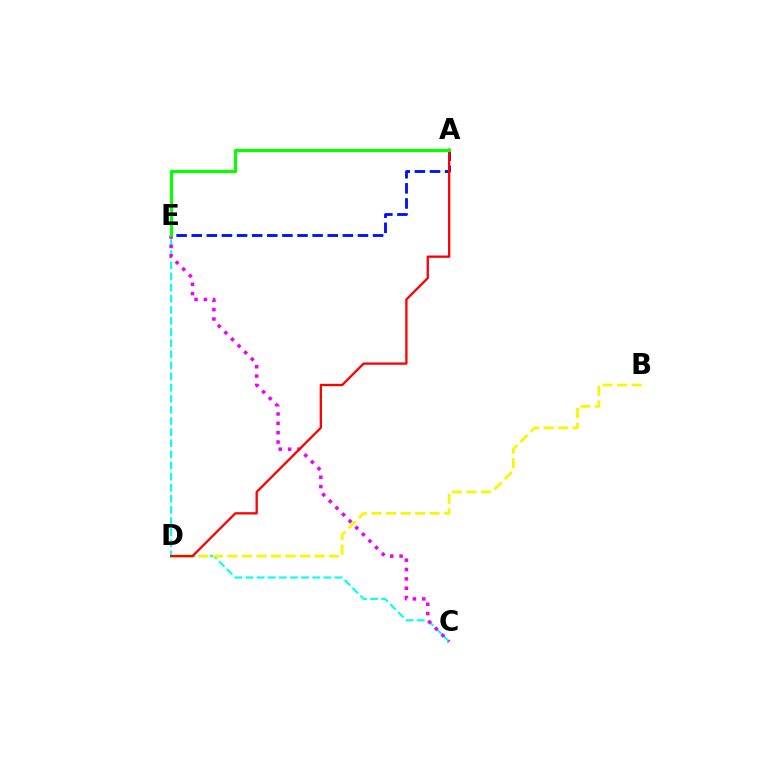{('C', 'E'): [{'color': '#00fff6', 'line_style': 'dashed', 'thickness': 1.51}, {'color': '#ee00ff', 'line_style': 'dotted', 'thickness': 2.54}], ('A', 'E'): [{'color': '#0010ff', 'line_style': 'dashed', 'thickness': 2.05}, {'color': '#08ff00', 'line_style': 'solid', 'thickness': 2.26}], ('B', 'D'): [{'color': '#fcf500', 'line_style': 'dashed', 'thickness': 1.97}], ('A', 'D'): [{'color': '#ff0000', 'line_style': 'solid', 'thickness': 1.66}]}